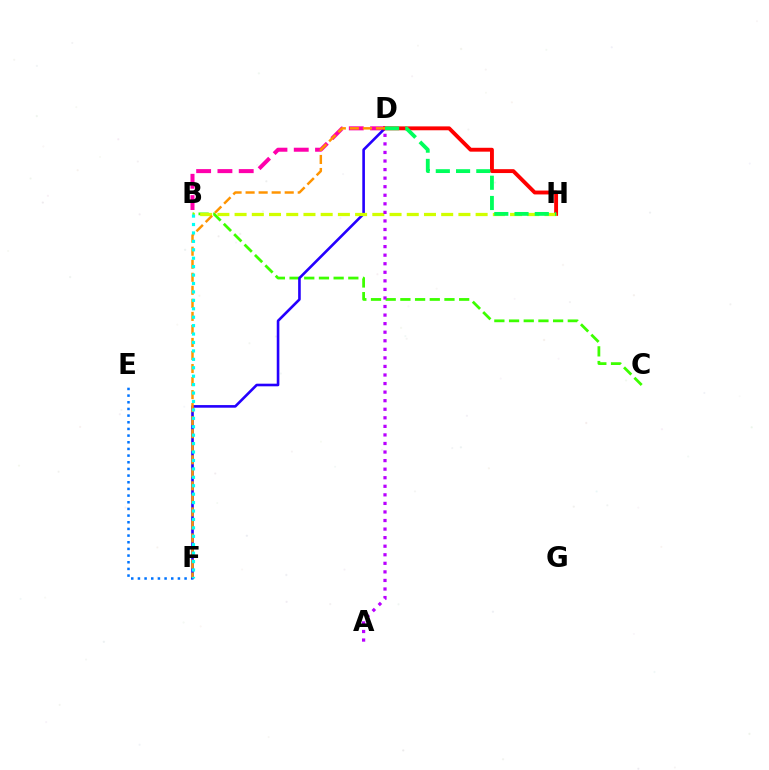{('B', 'C'): [{'color': '#3dff00', 'line_style': 'dashed', 'thickness': 2.0}], ('E', 'F'): [{'color': '#0074ff', 'line_style': 'dotted', 'thickness': 1.81}], ('B', 'D'): [{'color': '#ff00ac', 'line_style': 'dashed', 'thickness': 2.89}], ('D', 'F'): [{'color': '#2500ff', 'line_style': 'solid', 'thickness': 1.89}, {'color': '#ff9400', 'line_style': 'dashed', 'thickness': 1.77}], ('D', 'H'): [{'color': '#ff0000', 'line_style': 'solid', 'thickness': 2.8}, {'color': '#00ff5c', 'line_style': 'dashed', 'thickness': 2.75}], ('B', 'H'): [{'color': '#d1ff00', 'line_style': 'dashed', 'thickness': 2.34}], ('A', 'D'): [{'color': '#b900ff', 'line_style': 'dotted', 'thickness': 2.33}], ('B', 'F'): [{'color': '#00fff6', 'line_style': 'dotted', 'thickness': 2.29}]}